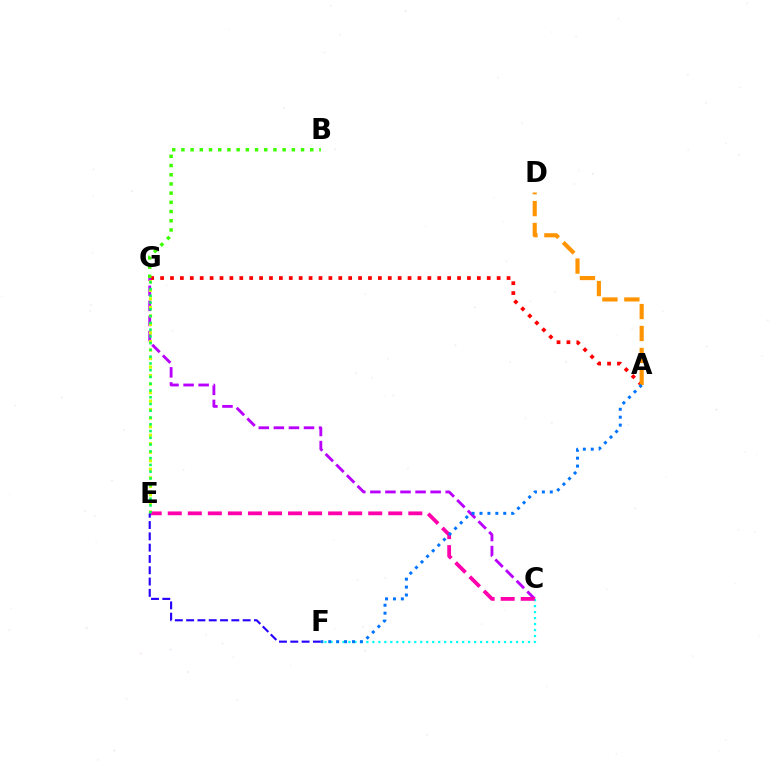{('A', 'G'): [{'color': '#ff0000', 'line_style': 'dotted', 'thickness': 2.69}], ('C', 'F'): [{'color': '#00fff6', 'line_style': 'dotted', 'thickness': 1.63}], ('C', 'G'): [{'color': '#b900ff', 'line_style': 'dashed', 'thickness': 2.05}], ('A', 'D'): [{'color': '#ff9400', 'line_style': 'dashed', 'thickness': 2.98}], ('E', 'G'): [{'color': '#d1ff00', 'line_style': 'dotted', 'thickness': 2.32}, {'color': '#00ff5c', 'line_style': 'dotted', 'thickness': 1.84}], ('C', 'E'): [{'color': '#ff00ac', 'line_style': 'dashed', 'thickness': 2.72}], ('E', 'F'): [{'color': '#2500ff', 'line_style': 'dashed', 'thickness': 1.54}], ('B', 'G'): [{'color': '#3dff00', 'line_style': 'dotted', 'thickness': 2.5}], ('A', 'F'): [{'color': '#0074ff', 'line_style': 'dotted', 'thickness': 2.15}]}